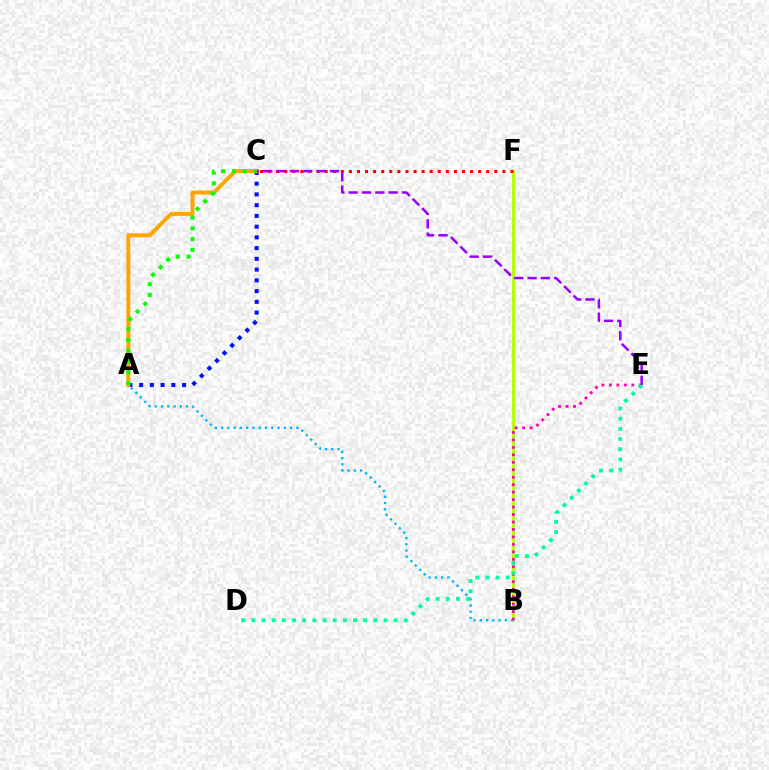{('B', 'F'): [{'color': '#b3ff00', 'line_style': 'solid', 'thickness': 2.05}], ('A', 'C'): [{'color': '#0010ff', 'line_style': 'dotted', 'thickness': 2.92}, {'color': '#ffa500', 'line_style': 'solid', 'thickness': 2.84}, {'color': '#08ff00', 'line_style': 'dotted', 'thickness': 2.92}], ('A', 'B'): [{'color': '#00b5ff', 'line_style': 'dotted', 'thickness': 1.7}], ('B', 'E'): [{'color': '#ff00bd', 'line_style': 'dotted', 'thickness': 2.03}], ('C', 'F'): [{'color': '#ff0000', 'line_style': 'dotted', 'thickness': 2.2}], ('D', 'E'): [{'color': '#00ff9d', 'line_style': 'dotted', 'thickness': 2.76}], ('C', 'E'): [{'color': '#9b00ff', 'line_style': 'dashed', 'thickness': 1.81}]}